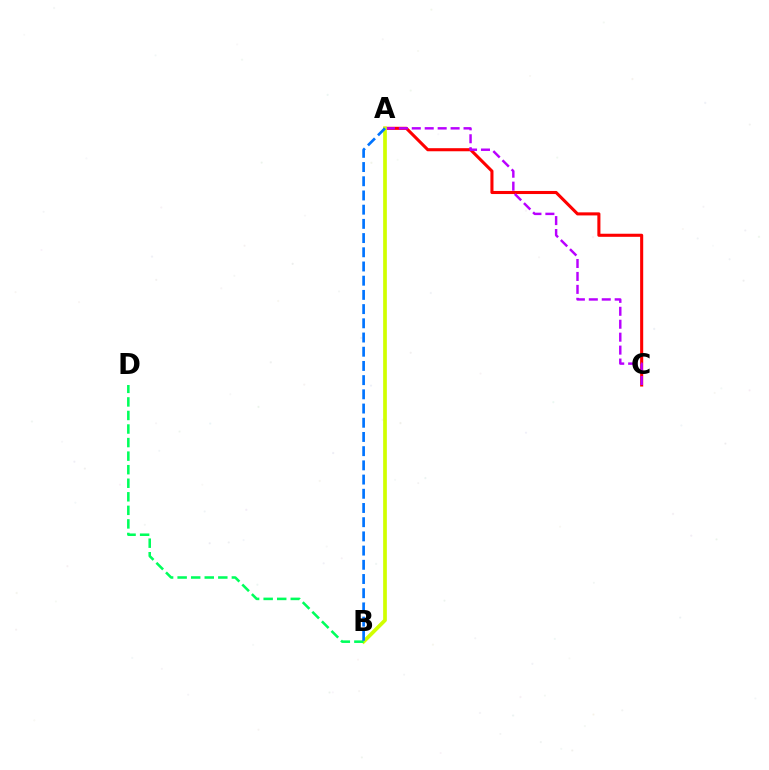{('A', 'C'): [{'color': '#ff0000', 'line_style': 'solid', 'thickness': 2.21}, {'color': '#b900ff', 'line_style': 'dashed', 'thickness': 1.76}], ('A', 'B'): [{'color': '#d1ff00', 'line_style': 'solid', 'thickness': 2.67}, {'color': '#0074ff', 'line_style': 'dashed', 'thickness': 1.93}], ('B', 'D'): [{'color': '#00ff5c', 'line_style': 'dashed', 'thickness': 1.84}]}